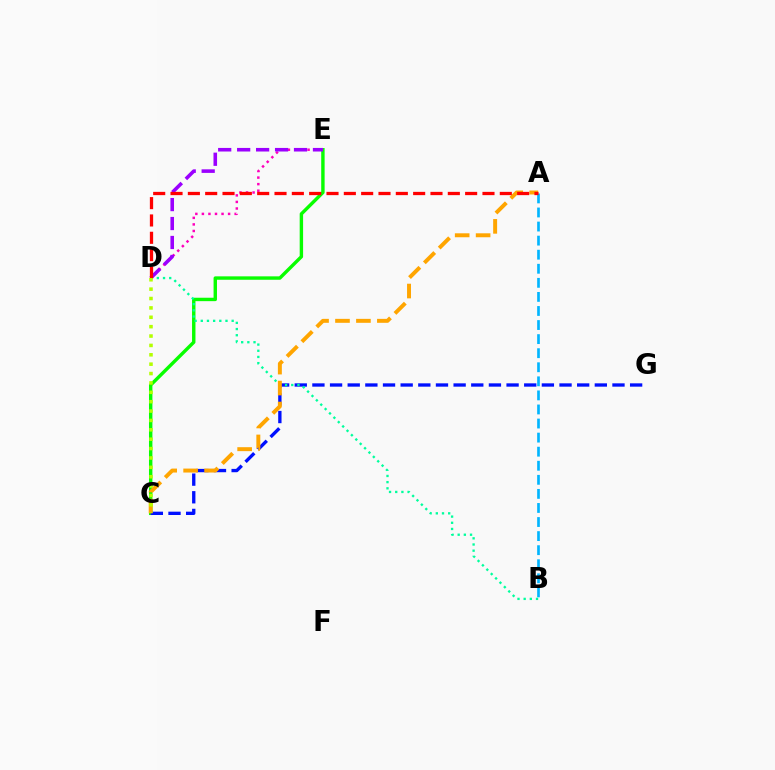{('C', 'E'): [{'color': '#08ff00', 'line_style': 'solid', 'thickness': 2.46}], ('C', 'G'): [{'color': '#0010ff', 'line_style': 'dashed', 'thickness': 2.4}], ('D', 'E'): [{'color': '#ff00bd', 'line_style': 'dotted', 'thickness': 1.78}, {'color': '#9b00ff', 'line_style': 'dashed', 'thickness': 2.57}], ('B', 'D'): [{'color': '#00ff9d', 'line_style': 'dotted', 'thickness': 1.68}], ('A', 'C'): [{'color': '#ffa500', 'line_style': 'dashed', 'thickness': 2.84}], ('A', 'B'): [{'color': '#00b5ff', 'line_style': 'dashed', 'thickness': 1.91}], ('A', 'D'): [{'color': '#ff0000', 'line_style': 'dashed', 'thickness': 2.35}], ('C', 'D'): [{'color': '#b3ff00', 'line_style': 'dotted', 'thickness': 2.55}]}